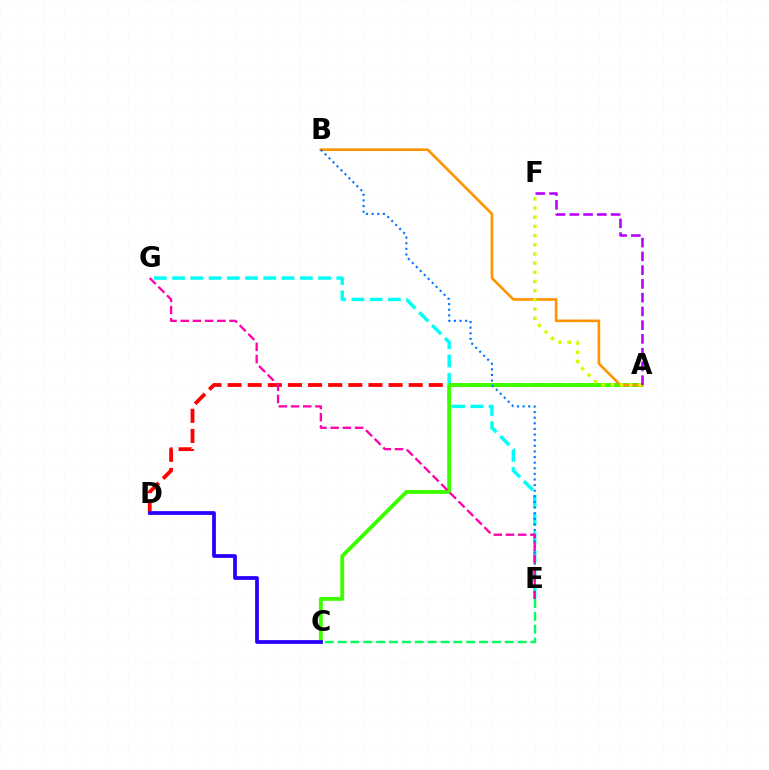{('A', 'D'): [{'color': '#ff0000', 'line_style': 'dashed', 'thickness': 2.73}], ('E', 'G'): [{'color': '#00fff6', 'line_style': 'dashed', 'thickness': 2.48}, {'color': '#ff00ac', 'line_style': 'dashed', 'thickness': 1.66}], ('A', 'C'): [{'color': '#3dff00', 'line_style': 'solid', 'thickness': 2.79}], ('A', 'B'): [{'color': '#ff9400', 'line_style': 'solid', 'thickness': 1.9}], ('A', 'F'): [{'color': '#d1ff00', 'line_style': 'dotted', 'thickness': 2.49}, {'color': '#b900ff', 'line_style': 'dashed', 'thickness': 1.87}], ('B', 'E'): [{'color': '#0074ff', 'line_style': 'dotted', 'thickness': 1.53}], ('C', 'E'): [{'color': '#00ff5c', 'line_style': 'dashed', 'thickness': 1.75}], ('C', 'D'): [{'color': '#2500ff', 'line_style': 'solid', 'thickness': 2.69}]}